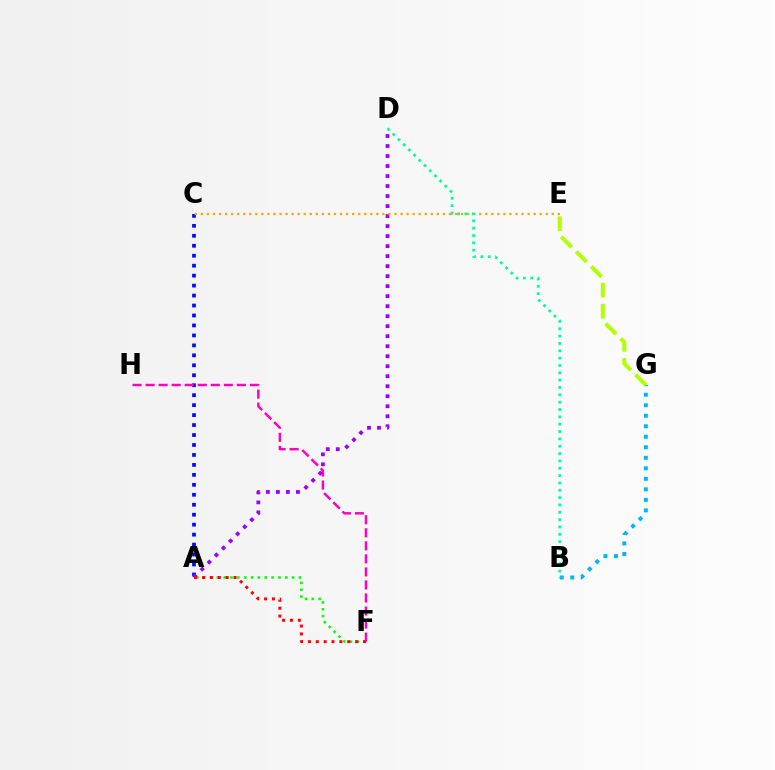{('A', 'C'): [{'color': '#0010ff', 'line_style': 'dotted', 'thickness': 2.71}], ('F', 'H'): [{'color': '#ff00bd', 'line_style': 'dashed', 'thickness': 1.77}], ('A', 'D'): [{'color': '#9b00ff', 'line_style': 'dotted', 'thickness': 2.72}], ('A', 'F'): [{'color': '#08ff00', 'line_style': 'dotted', 'thickness': 1.86}, {'color': '#ff0000', 'line_style': 'dotted', 'thickness': 2.14}], ('C', 'E'): [{'color': '#ffa500', 'line_style': 'dotted', 'thickness': 1.64}], ('B', 'G'): [{'color': '#00b5ff', 'line_style': 'dotted', 'thickness': 2.86}], ('E', 'G'): [{'color': '#b3ff00', 'line_style': 'dashed', 'thickness': 2.87}], ('B', 'D'): [{'color': '#00ff9d', 'line_style': 'dotted', 'thickness': 2.0}]}